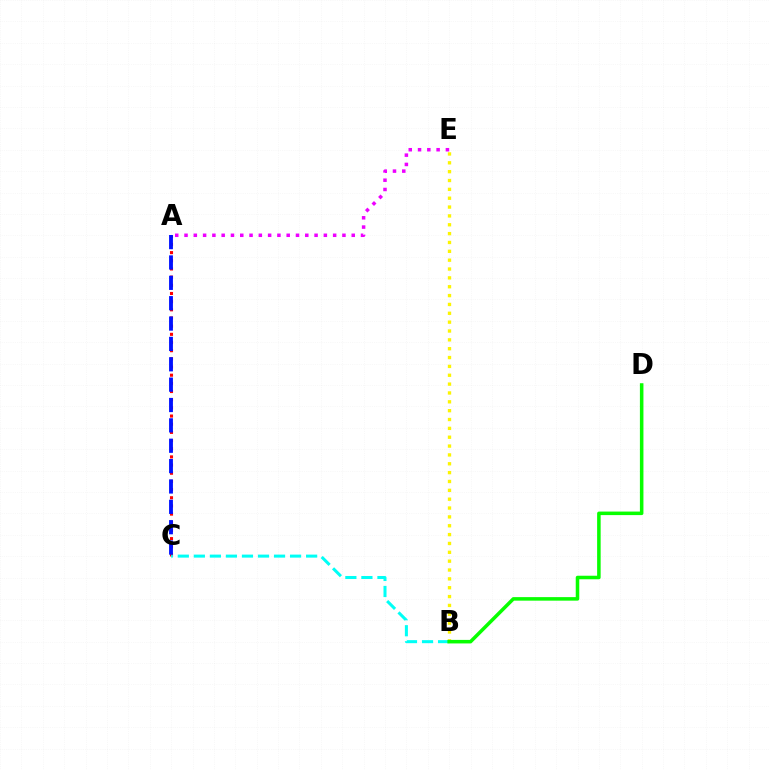{('B', 'E'): [{'color': '#fcf500', 'line_style': 'dotted', 'thickness': 2.41}], ('A', 'C'): [{'color': '#ff0000', 'line_style': 'dotted', 'thickness': 2.22}, {'color': '#0010ff', 'line_style': 'dashed', 'thickness': 2.77}], ('B', 'C'): [{'color': '#00fff6', 'line_style': 'dashed', 'thickness': 2.18}], ('B', 'D'): [{'color': '#08ff00', 'line_style': 'solid', 'thickness': 2.54}], ('A', 'E'): [{'color': '#ee00ff', 'line_style': 'dotted', 'thickness': 2.52}]}